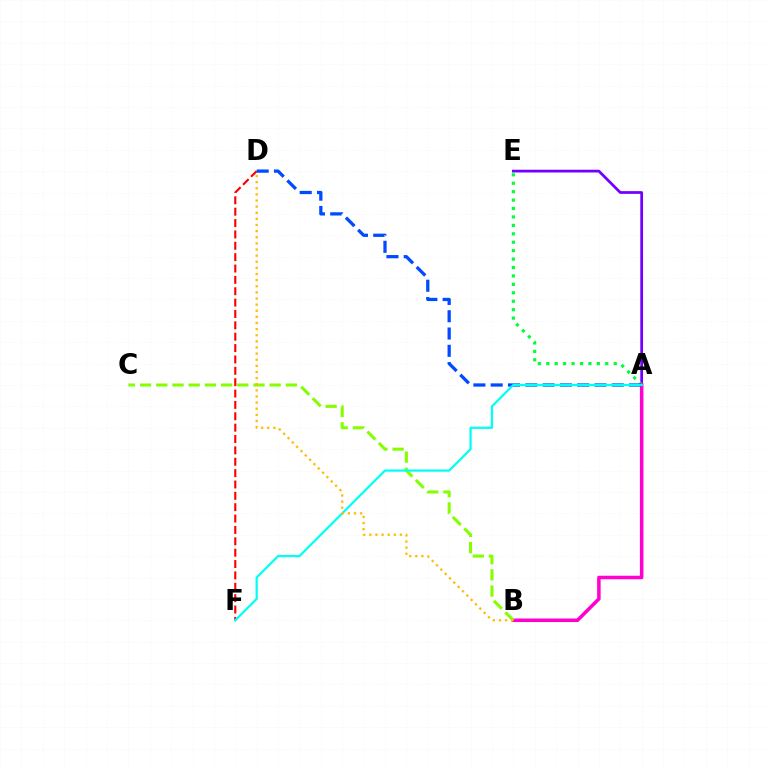{('A', 'E'): [{'color': '#7200ff', 'line_style': 'solid', 'thickness': 1.98}, {'color': '#00ff39', 'line_style': 'dotted', 'thickness': 2.29}], ('D', 'F'): [{'color': '#ff0000', 'line_style': 'dashed', 'thickness': 1.54}], ('A', 'B'): [{'color': '#ff00cf', 'line_style': 'solid', 'thickness': 2.53}], ('A', 'D'): [{'color': '#004bff', 'line_style': 'dashed', 'thickness': 2.35}], ('B', 'C'): [{'color': '#84ff00', 'line_style': 'dashed', 'thickness': 2.2}], ('A', 'F'): [{'color': '#00fff6', 'line_style': 'solid', 'thickness': 1.6}], ('B', 'D'): [{'color': '#ffbd00', 'line_style': 'dotted', 'thickness': 1.66}]}